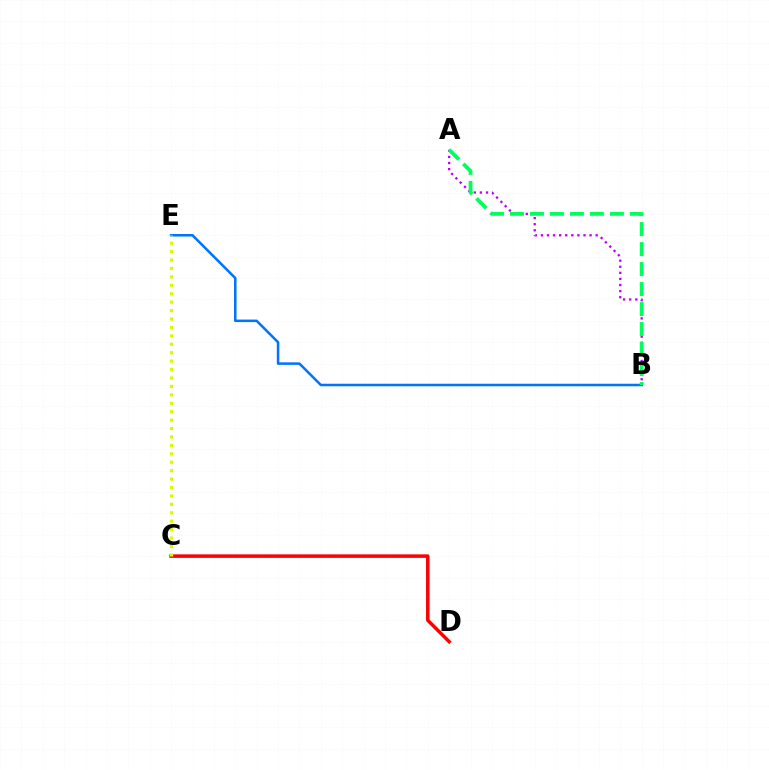{('A', 'B'): [{'color': '#b900ff', 'line_style': 'dotted', 'thickness': 1.65}, {'color': '#00ff5c', 'line_style': 'dashed', 'thickness': 2.72}], ('B', 'E'): [{'color': '#0074ff', 'line_style': 'solid', 'thickness': 1.82}], ('C', 'D'): [{'color': '#ff0000', 'line_style': 'solid', 'thickness': 2.52}], ('C', 'E'): [{'color': '#d1ff00', 'line_style': 'dotted', 'thickness': 2.29}]}